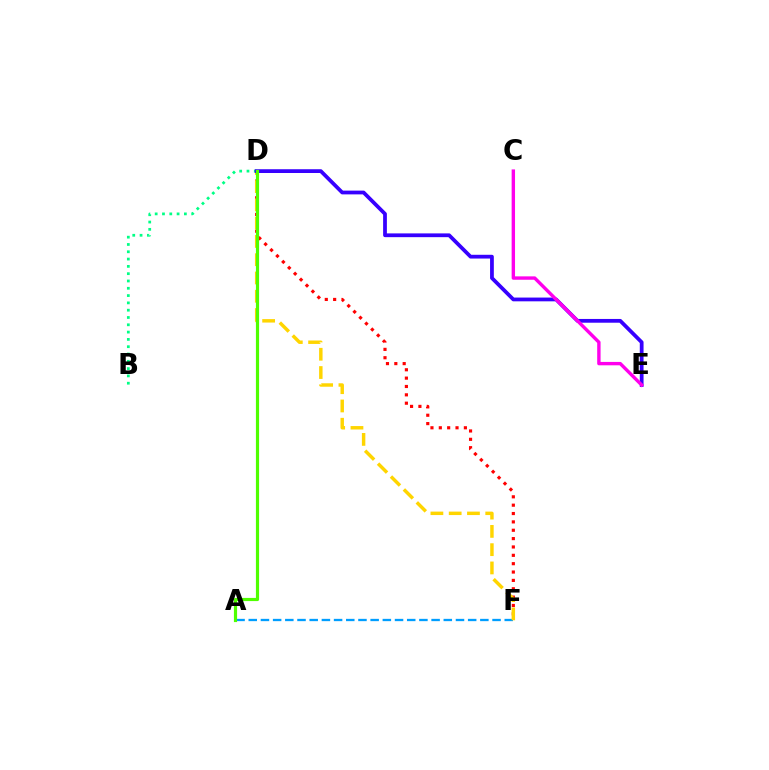{('B', 'D'): [{'color': '#00ff86', 'line_style': 'dotted', 'thickness': 1.98}], ('D', 'F'): [{'color': '#ff0000', 'line_style': 'dotted', 'thickness': 2.27}, {'color': '#ffd500', 'line_style': 'dashed', 'thickness': 2.48}], ('A', 'F'): [{'color': '#009eff', 'line_style': 'dashed', 'thickness': 1.66}], ('D', 'E'): [{'color': '#3700ff', 'line_style': 'solid', 'thickness': 2.71}], ('A', 'D'): [{'color': '#4fff00', 'line_style': 'solid', 'thickness': 2.29}], ('C', 'E'): [{'color': '#ff00ed', 'line_style': 'solid', 'thickness': 2.44}]}